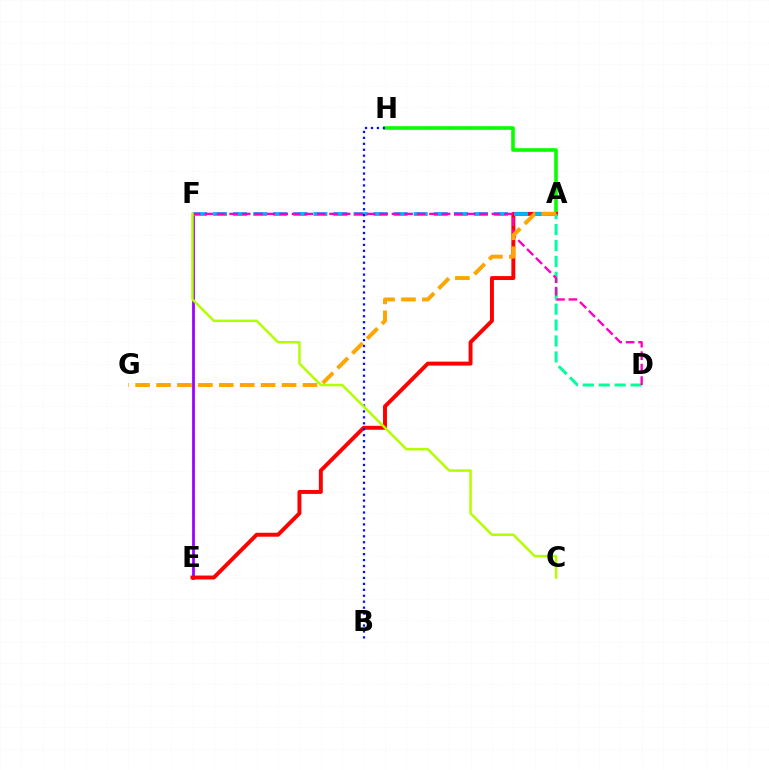{('E', 'F'): [{'color': '#9b00ff', 'line_style': 'solid', 'thickness': 1.99}], ('A', 'H'): [{'color': '#08ff00', 'line_style': 'solid', 'thickness': 2.6}], ('A', 'E'): [{'color': '#ff0000', 'line_style': 'solid', 'thickness': 2.83}], ('A', 'D'): [{'color': '#00ff9d', 'line_style': 'dashed', 'thickness': 2.16}], ('A', 'F'): [{'color': '#00b5ff', 'line_style': 'dashed', 'thickness': 2.73}], ('D', 'F'): [{'color': '#ff00bd', 'line_style': 'dashed', 'thickness': 1.7}], ('B', 'H'): [{'color': '#0010ff', 'line_style': 'dotted', 'thickness': 1.62}], ('C', 'F'): [{'color': '#b3ff00', 'line_style': 'solid', 'thickness': 1.8}], ('A', 'G'): [{'color': '#ffa500', 'line_style': 'dashed', 'thickness': 2.84}]}